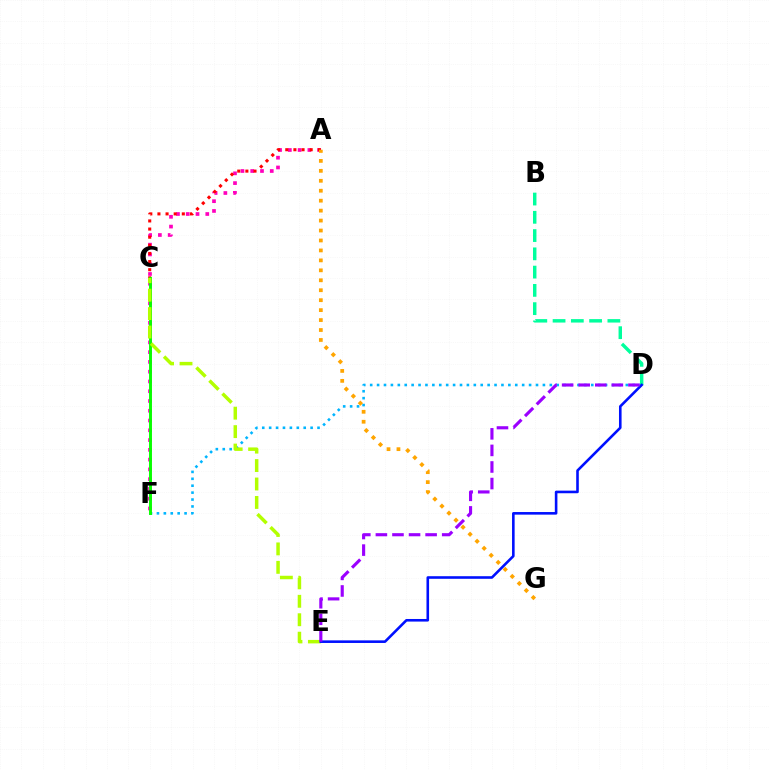{('D', 'F'): [{'color': '#00b5ff', 'line_style': 'dotted', 'thickness': 1.88}], ('A', 'F'): [{'color': '#ff00bd', 'line_style': 'dotted', 'thickness': 2.65}], ('B', 'D'): [{'color': '#00ff9d', 'line_style': 'dashed', 'thickness': 2.48}], ('A', 'C'): [{'color': '#ff0000', 'line_style': 'dotted', 'thickness': 2.21}], ('C', 'F'): [{'color': '#08ff00', 'line_style': 'solid', 'thickness': 2.11}], ('C', 'E'): [{'color': '#b3ff00', 'line_style': 'dashed', 'thickness': 2.51}], ('D', 'E'): [{'color': '#0010ff', 'line_style': 'solid', 'thickness': 1.87}, {'color': '#9b00ff', 'line_style': 'dashed', 'thickness': 2.25}], ('A', 'G'): [{'color': '#ffa500', 'line_style': 'dotted', 'thickness': 2.7}]}